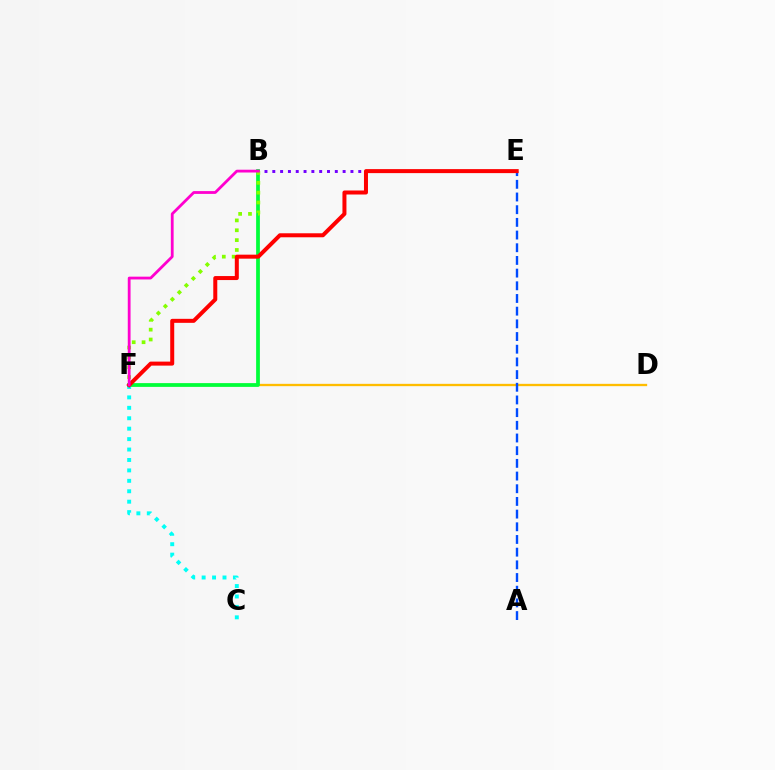{('B', 'E'): [{'color': '#7200ff', 'line_style': 'dotted', 'thickness': 2.12}], ('D', 'F'): [{'color': '#ffbd00', 'line_style': 'solid', 'thickness': 1.67}], ('A', 'E'): [{'color': '#004bff', 'line_style': 'dashed', 'thickness': 1.72}], ('C', 'F'): [{'color': '#00fff6', 'line_style': 'dotted', 'thickness': 2.83}], ('B', 'F'): [{'color': '#00ff39', 'line_style': 'solid', 'thickness': 2.69}, {'color': '#84ff00', 'line_style': 'dotted', 'thickness': 2.68}, {'color': '#ff00cf', 'line_style': 'solid', 'thickness': 2.01}], ('E', 'F'): [{'color': '#ff0000', 'line_style': 'solid', 'thickness': 2.88}]}